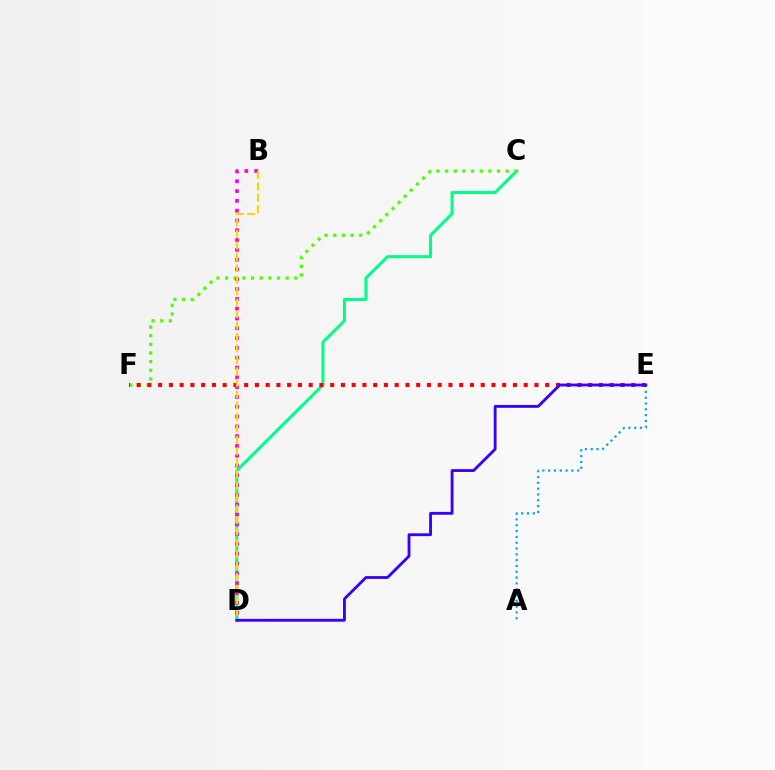{('C', 'D'): [{'color': '#00ff86', 'line_style': 'solid', 'thickness': 2.17}], ('C', 'F'): [{'color': '#4fff00', 'line_style': 'dotted', 'thickness': 2.35}], ('A', 'E'): [{'color': '#009eff', 'line_style': 'dotted', 'thickness': 1.58}], ('E', 'F'): [{'color': '#ff0000', 'line_style': 'dotted', 'thickness': 2.92}], ('B', 'D'): [{'color': '#ff00ed', 'line_style': 'dotted', 'thickness': 2.66}, {'color': '#ffd500', 'line_style': 'dashed', 'thickness': 1.55}], ('D', 'E'): [{'color': '#3700ff', 'line_style': 'solid', 'thickness': 2.05}]}